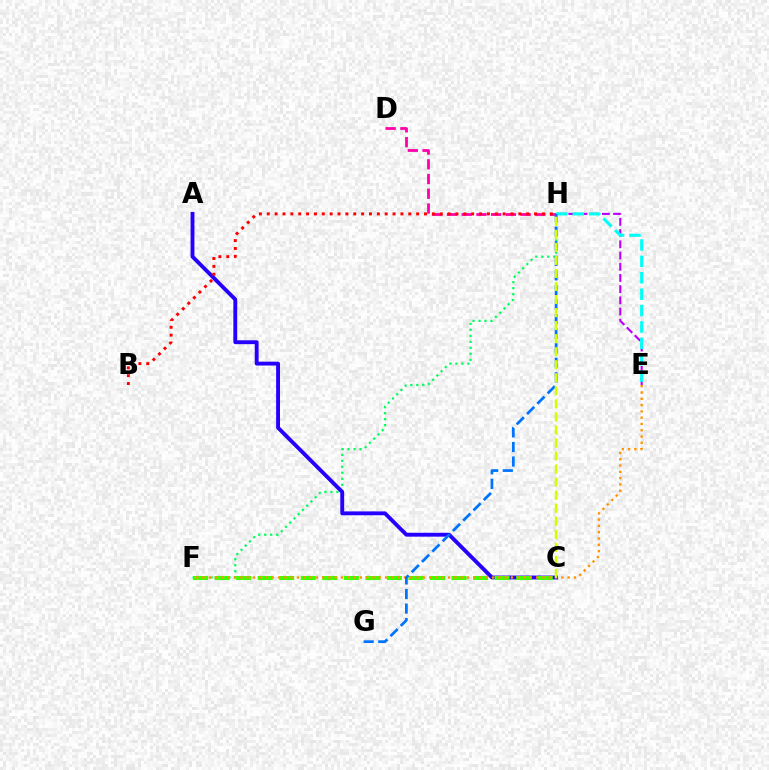{('F', 'H'): [{'color': '#00ff5c', 'line_style': 'dotted', 'thickness': 1.63}], ('D', 'H'): [{'color': '#ff00ac', 'line_style': 'dashed', 'thickness': 2.0}], ('E', 'H'): [{'color': '#b900ff', 'line_style': 'dashed', 'thickness': 1.52}, {'color': '#00fff6', 'line_style': 'dashed', 'thickness': 2.23}], ('A', 'C'): [{'color': '#2500ff', 'line_style': 'solid', 'thickness': 2.79}], ('C', 'F'): [{'color': '#3dff00', 'line_style': 'dashed', 'thickness': 2.93}], ('E', 'F'): [{'color': '#ff9400', 'line_style': 'dotted', 'thickness': 1.71}], ('B', 'H'): [{'color': '#ff0000', 'line_style': 'dotted', 'thickness': 2.14}], ('G', 'H'): [{'color': '#0074ff', 'line_style': 'dashed', 'thickness': 1.98}], ('C', 'H'): [{'color': '#d1ff00', 'line_style': 'dashed', 'thickness': 1.77}]}